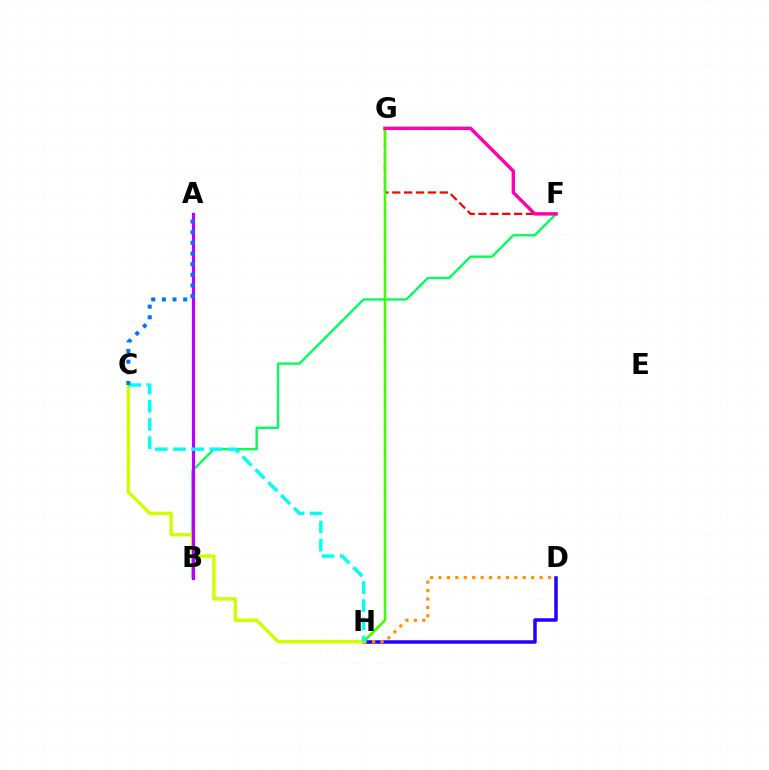{('F', 'G'): [{'color': '#ff0000', 'line_style': 'dashed', 'thickness': 1.61}, {'color': '#ff00ac', 'line_style': 'solid', 'thickness': 2.45}], ('D', 'H'): [{'color': '#2500ff', 'line_style': 'solid', 'thickness': 2.52}, {'color': '#ff9400', 'line_style': 'dotted', 'thickness': 2.29}], ('B', 'F'): [{'color': '#00ff5c', 'line_style': 'solid', 'thickness': 1.71}], ('G', 'H'): [{'color': '#3dff00', 'line_style': 'solid', 'thickness': 1.84}], ('C', 'H'): [{'color': '#d1ff00', 'line_style': 'solid', 'thickness': 2.49}, {'color': '#00fff6', 'line_style': 'dashed', 'thickness': 2.47}], ('A', 'B'): [{'color': '#b900ff', 'line_style': 'solid', 'thickness': 2.3}], ('A', 'C'): [{'color': '#0074ff', 'line_style': 'dotted', 'thickness': 2.89}]}